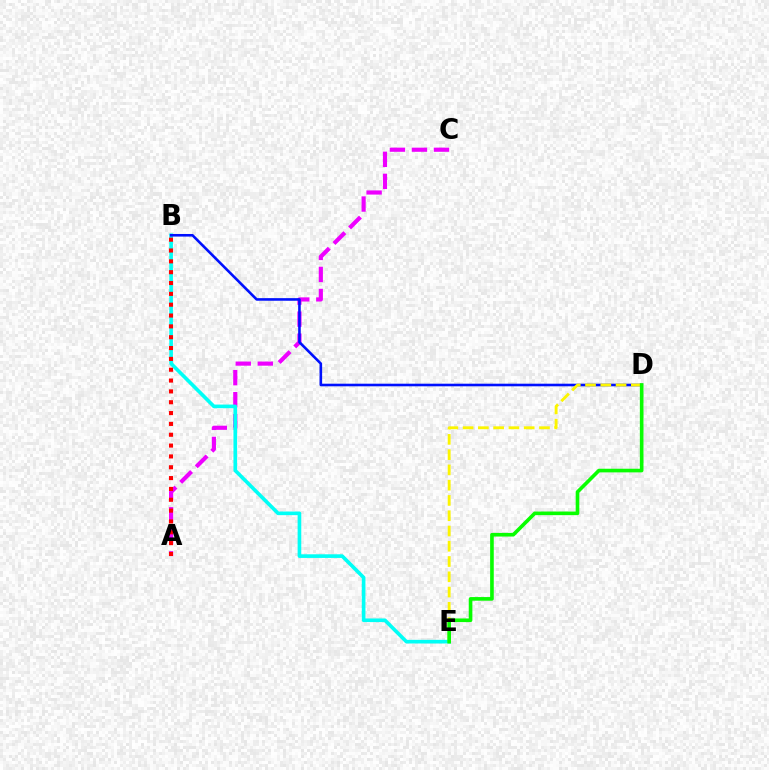{('A', 'C'): [{'color': '#ee00ff', 'line_style': 'dashed', 'thickness': 2.99}], ('B', 'E'): [{'color': '#00fff6', 'line_style': 'solid', 'thickness': 2.62}], ('B', 'D'): [{'color': '#0010ff', 'line_style': 'solid', 'thickness': 1.87}], ('A', 'B'): [{'color': '#ff0000', 'line_style': 'dotted', 'thickness': 2.94}], ('D', 'E'): [{'color': '#fcf500', 'line_style': 'dashed', 'thickness': 2.07}, {'color': '#08ff00', 'line_style': 'solid', 'thickness': 2.61}]}